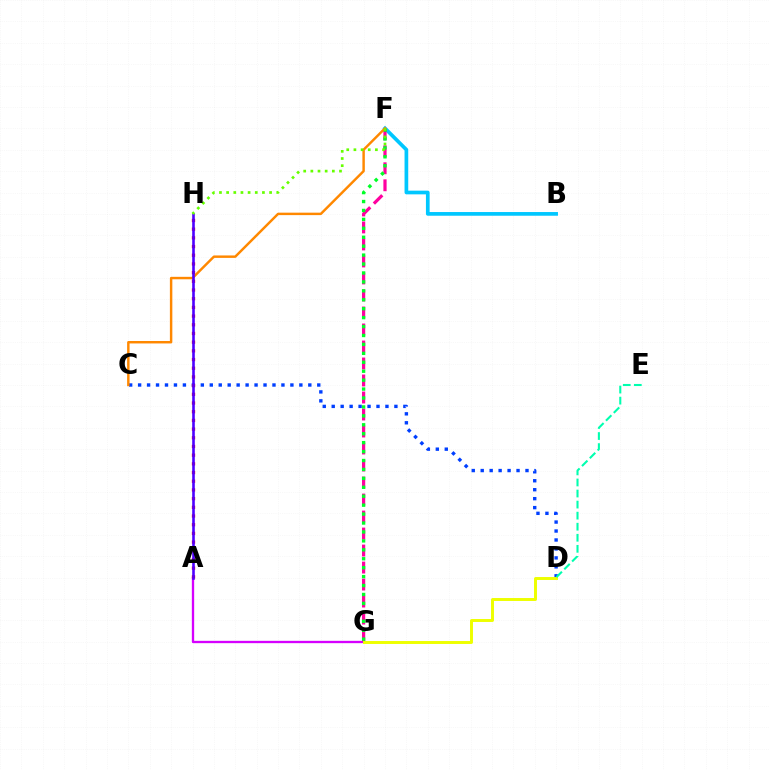{('A', 'G'): [{'color': '#d600ff', 'line_style': 'solid', 'thickness': 1.67}], ('B', 'F'): [{'color': '#00c7ff', 'line_style': 'solid', 'thickness': 2.66}], ('F', 'G'): [{'color': '#ff00a0', 'line_style': 'dashed', 'thickness': 2.31}, {'color': '#00ff27', 'line_style': 'dotted', 'thickness': 2.43}], ('C', 'D'): [{'color': '#003fff', 'line_style': 'dotted', 'thickness': 2.43}], ('A', 'H'): [{'color': '#ff0000', 'line_style': 'dotted', 'thickness': 2.36}, {'color': '#4f00ff', 'line_style': 'solid', 'thickness': 1.88}], ('D', 'G'): [{'color': '#eeff00', 'line_style': 'solid', 'thickness': 2.12}], ('D', 'E'): [{'color': '#00ffaf', 'line_style': 'dashed', 'thickness': 1.5}], ('C', 'F'): [{'color': '#ff8800', 'line_style': 'solid', 'thickness': 1.76}], ('F', 'H'): [{'color': '#66ff00', 'line_style': 'dotted', 'thickness': 1.95}]}